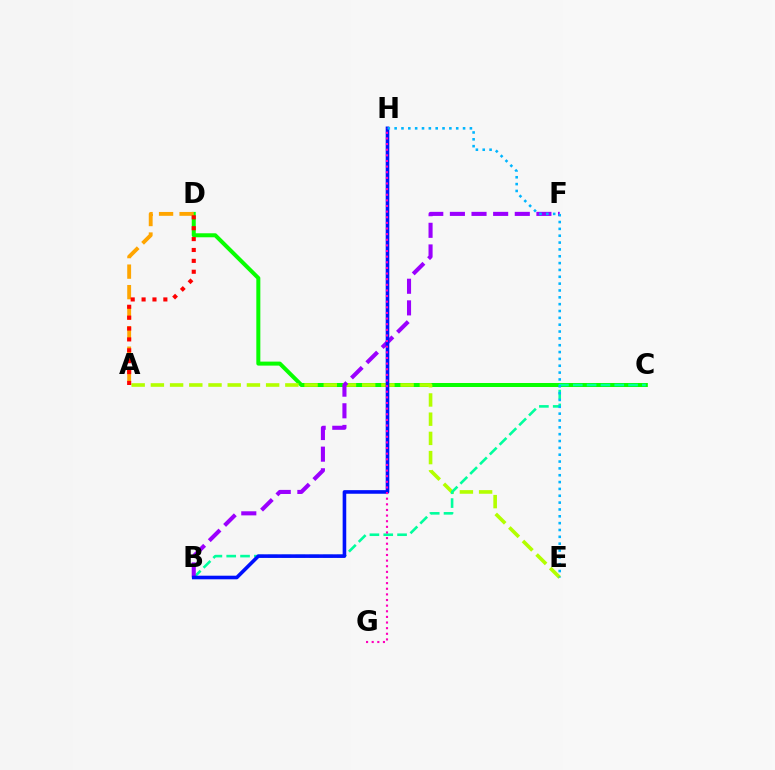{('C', 'D'): [{'color': '#08ff00', 'line_style': 'solid', 'thickness': 2.89}], ('A', 'E'): [{'color': '#b3ff00', 'line_style': 'dashed', 'thickness': 2.61}], ('B', 'C'): [{'color': '#00ff9d', 'line_style': 'dashed', 'thickness': 1.88}], ('B', 'F'): [{'color': '#9b00ff', 'line_style': 'dashed', 'thickness': 2.94}], ('B', 'H'): [{'color': '#0010ff', 'line_style': 'solid', 'thickness': 2.59}], ('A', 'D'): [{'color': '#ffa500', 'line_style': 'dashed', 'thickness': 2.79}, {'color': '#ff0000', 'line_style': 'dotted', 'thickness': 2.96}], ('E', 'H'): [{'color': '#00b5ff', 'line_style': 'dotted', 'thickness': 1.86}], ('G', 'H'): [{'color': '#ff00bd', 'line_style': 'dotted', 'thickness': 1.53}]}